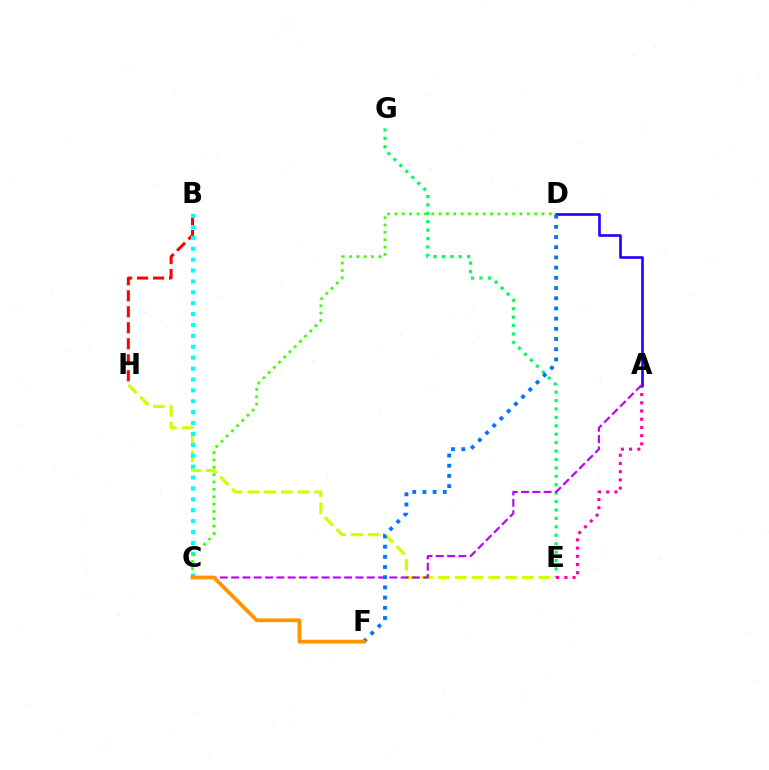{('B', 'H'): [{'color': '#ff0000', 'line_style': 'dashed', 'thickness': 2.17}], ('E', 'H'): [{'color': '#d1ff00', 'line_style': 'dashed', 'thickness': 2.27}], ('E', 'G'): [{'color': '#00ff5c', 'line_style': 'dotted', 'thickness': 2.29}], ('A', 'E'): [{'color': '#ff00ac', 'line_style': 'dotted', 'thickness': 2.23}], ('B', 'C'): [{'color': '#00fff6', 'line_style': 'dotted', 'thickness': 2.96}], ('A', 'D'): [{'color': '#2500ff', 'line_style': 'solid', 'thickness': 1.9}], ('A', 'C'): [{'color': '#b900ff', 'line_style': 'dashed', 'thickness': 1.54}], ('D', 'F'): [{'color': '#0074ff', 'line_style': 'dotted', 'thickness': 2.77}], ('C', 'D'): [{'color': '#3dff00', 'line_style': 'dotted', 'thickness': 2.0}], ('C', 'F'): [{'color': '#ff9400', 'line_style': 'solid', 'thickness': 2.72}]}